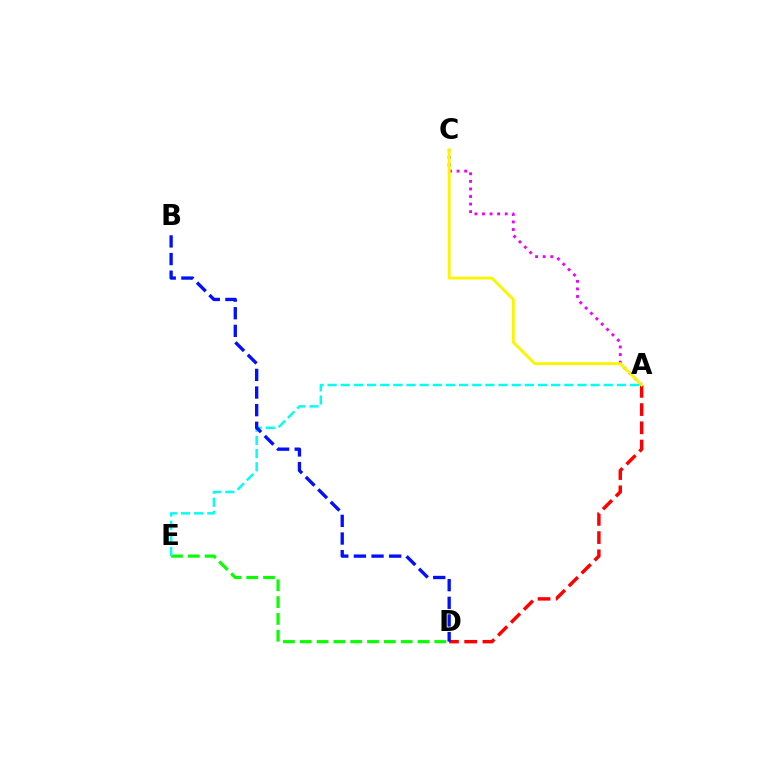{('A', 'D'): [{'color': '#ff0000', 'line_style': 'dashed', 'thickness': 2.47}], ('A', 'C'): [{'color': '#ee00ff', 'line_style': 'dotted', 'thickness': 2.06}, {'color': '#fcf500', 'line_style': 'solid', 'thickness': 2.06}], ('D', 'E'): [{'color': '#08ff00', 'line_style': 'dashed', 'thickness': 2.28}], ('A', 'E'): [{'color': '#00fff6', 'line_style': 'dashed', 'thickness': 1.79}], ('B', 'D'): [{'color': '#0010ff', 'line_style': 'dashed', 'thickness': 2.4}]}